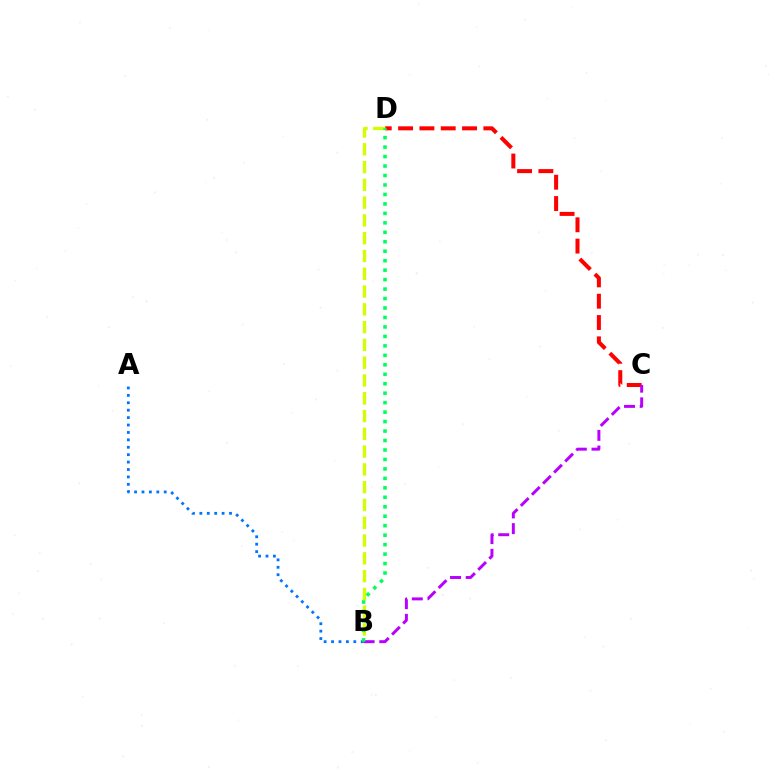{('C', 'D'): [{'color': '#ff0000', 'line_style': 'dashed', 'thickness': 2.9}], ('B', 'D'): [{'color': '#d1ff00', 'line_style': 'dashed', 'thickness': 2.42}, {'color': '#00ff5c', 'line_style': 'dotted', 'thickness': 2.57}], ('A', 'B'): [{'color': '#0074ff', 'line_style': 'dotted', 'thickness': 2.01}], ('B', 'C'): [{'color': '#b900ff', 'line_style': 'dashed', 'thickness': 2.13}]}